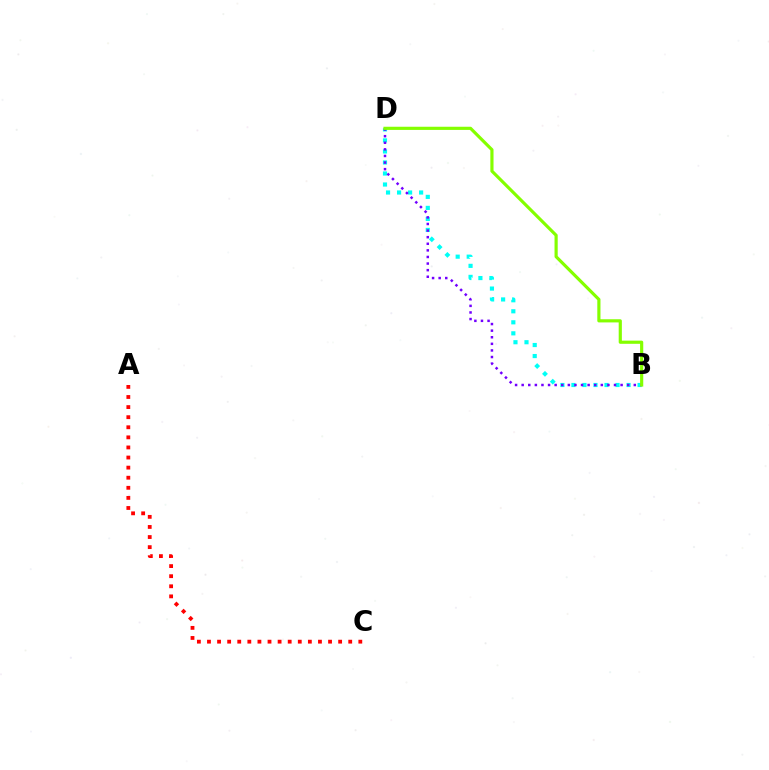{('B', 'D'): [{'color': '#00fff6', 'line_style': 'dotted', 'thickness': 3.0}, {'color': '#7200ff', 'line_style': 'dotted', 'thickness': 1.79}, {'color': '#84ff00', 'line_style': 'solid', 'thickness': 2.28}], ('A', 'C'): [{'color': '#ff0000', 'line_style': 'dotted', 'thickness': 2.74}]}